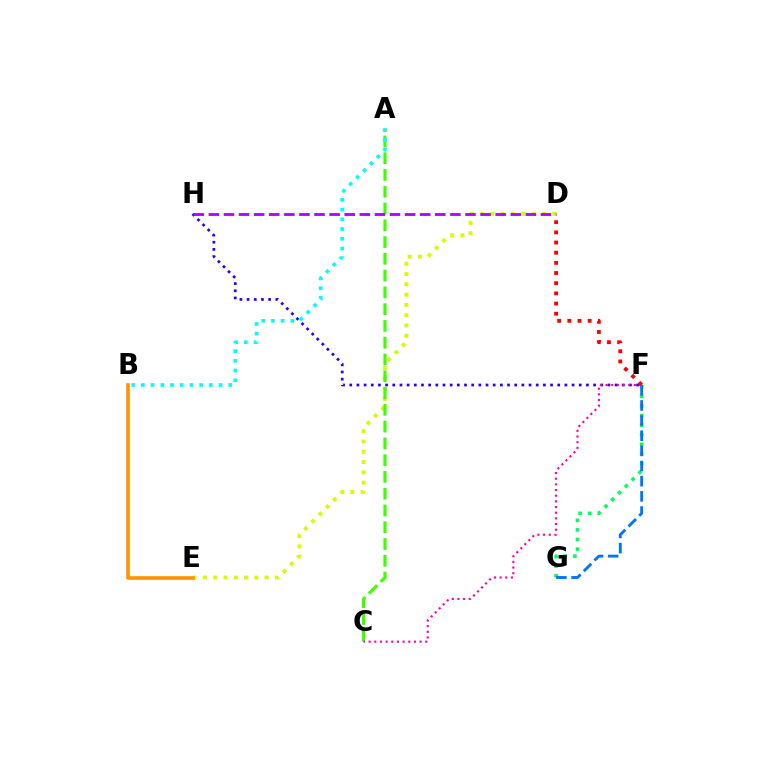{('D', 'E'): [{'color': '#d1ff00', 'line_style': 'dotted', 'thickness': 2.79}], ('F', 'G'): [{'color': '#00ff5c', 'line_style': 'dotted', 'thickness': 2.61}, {'color': '#0074ff', 'line_style': 'dashed', 'thickness': 2.06}], ('A', 'C'): [{'color': '#3dff00', 'line_style': 'dashed', 'thickness': 2.28}], ('F', 'H'): [{'color': '#2500ff', 'line_style': 'dotted', 'thickness': 1.95}], ('C', 'F'): [{'color': '#ff00ac', 'line_style': 'dotted', 'thickness': 1.54}], ('D', 'F'): [{'color': '#ff0000', 'line_style': 'dotted', 'thickness': 2.76}], ('B', 'E'): [{'color': '#ff9400', 'line_style': 'solid', 'thickness': 2.63}], ('D', 'H'): [{'color': '#b900ff', 'line_style': 'dashed', 'thickness': 2.05}], ('A', 'B'): [{'color': '#00fff6', 'line_style': 'dotted', 'thickness': 2.64}]}